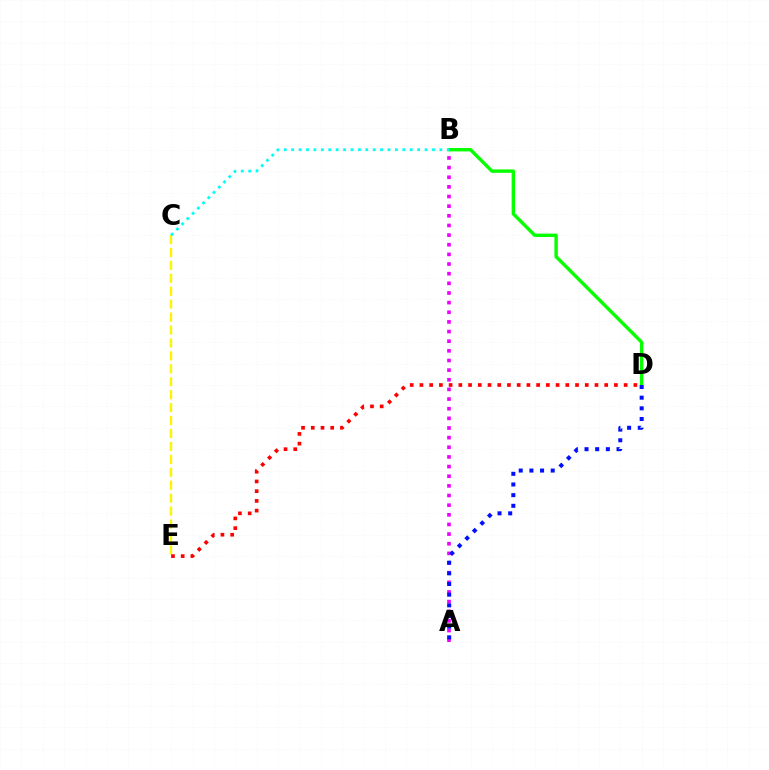{('B', 'D'): [{'color': '#08ff00', 'line_style': 'solid', 'thickness': 2.45}], ('A', 'B'): [{'color': '#ee00ff', 'line_style': 'dotted', 'thickness': 2.62}], ('C', 'E'): [{'color': '#fcf500', 'line_style': 'dashed', 'thickness': 1.76}], ('A', 'D'): [{'color': '#0010ff', 'line_style': 'dotted', 'thickness': 2.9}], ('B', 'C'): [{'color': '#00fff6', 'line_style': 'dotted', 'thickness': 2.01}], ('D', 'E'): [{'color': '#ff0000', 'line_style': 'dotted', 'thickness': 2.64}]}